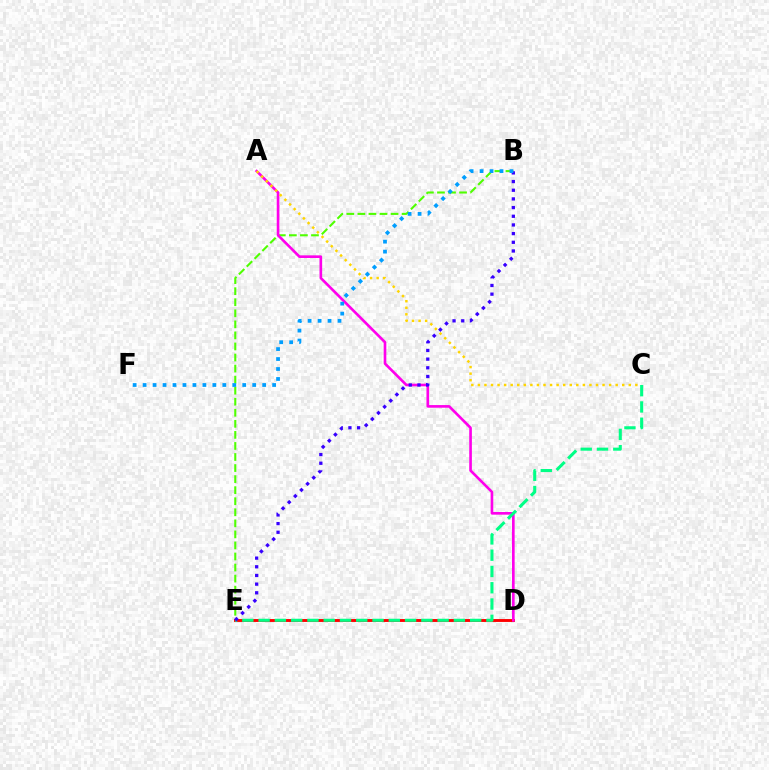{('B', 'E'): [{'color': '#4fff00', 'line_style': 'dashed', 'thickness': 1.5}, {'color': '#3700ff', 'line_style': 'dotted', 'thickness': 2.36}], ('D', 'E'): [{'color': '#ff0000', 'line_style': 'solid', 'thickness': 2.08}], ('A', 'D'): [{'color': '#ff00ed', 'line_style': 'solid', 'thickness': 1.9}], ('A', 'C'): [{'color': '#ffd500', 'line_style': 'dotted', 'thickness': 1.78}], ('C', 'E'): [{'color': '#00ff86', 'line_style': 'dashed', 'thickness': 2.21}], ('B', 'F'): [{'color': '#009eff', 'line_style': 'dotted', 'thickness': 2.71}]}